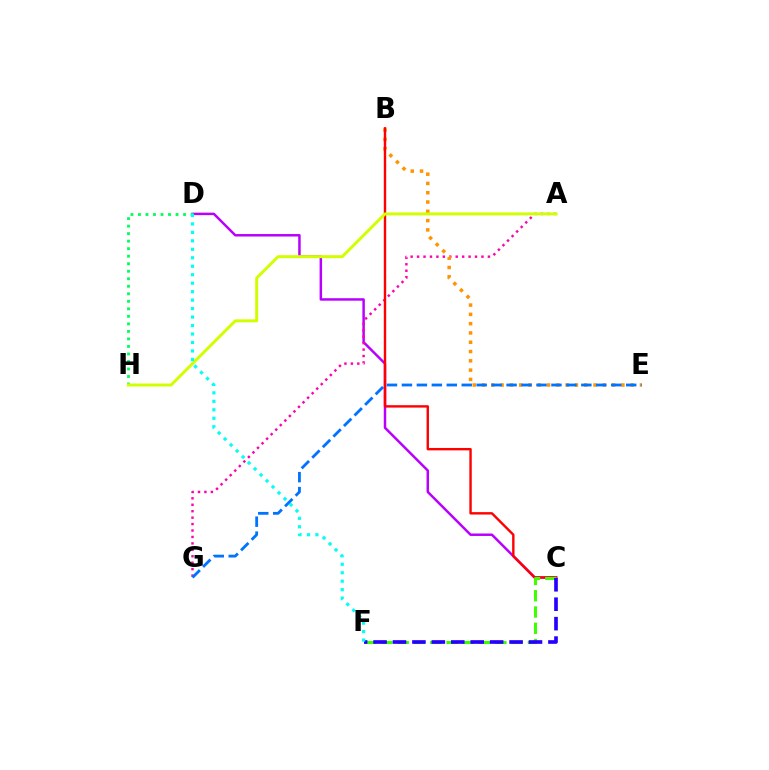{('C', 'D'): [{'color': '#b900ff', 'line_style': 'solid', 'thickness': 1.79}], ('A', 'G'): [{'color': '#ff00ac', 'line_style': 'dotted', 'thickness': 1.75}], ('B', 'E'): [{'color': '#ff9400', 'line_style': 'dotted', 'thickness': 2.52}], ('E', 'G'): [{'color': '#0074ff', 'line_style': 'dashed', 'thickness': 2.03}], ('B', 'C'): [{'color': '#ff0000', 'line_style': 'solid', 'thickness': 1.73}], ('D', 'H'): [{'color': '#00ff5c', 'line_style': 'dotted', 'thickness': 2.04}], ('C', 'F'): [{'color': '#3dff00', 'line_style': 'dashed', 'thickness': 2.21}, {'color': '#2500ff', 'line_style': 'dashed', 'thickness': 2.64}], ('A', 'H'): [{'color': '#d1ff00', 'line_style': 'solid', 'thickness': 2.13}], ('D', 'F'): [{'color': '#00fff6', 'line_style': 'dotted', 'thickness': 2.3}]}